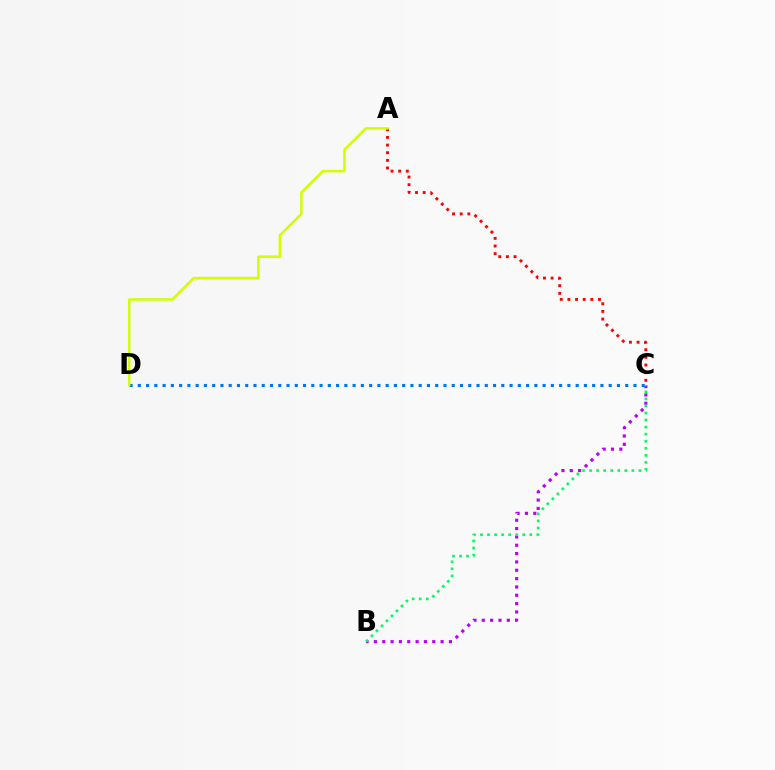{('B', 'C'): [{'color': '#b900ff', 'line_style': 'dotted', 'thickness': 2.27}, {'color': '#00ff5c', 'line_style': 'dotted', 'thickness': 1.92}], ('A', 'C'): [{'color': '#ff0000', 'line_style': 'dotted', 'thickness': 2.08}], ('C', 'D'): [{'color': '#0074ff', 'line_style': 'dotted', 'thickness': 2.24}], ('A', 'D'): [{'color': '#d1ff00', 'line_style': 'solid', 'thickness': 1.79}]}